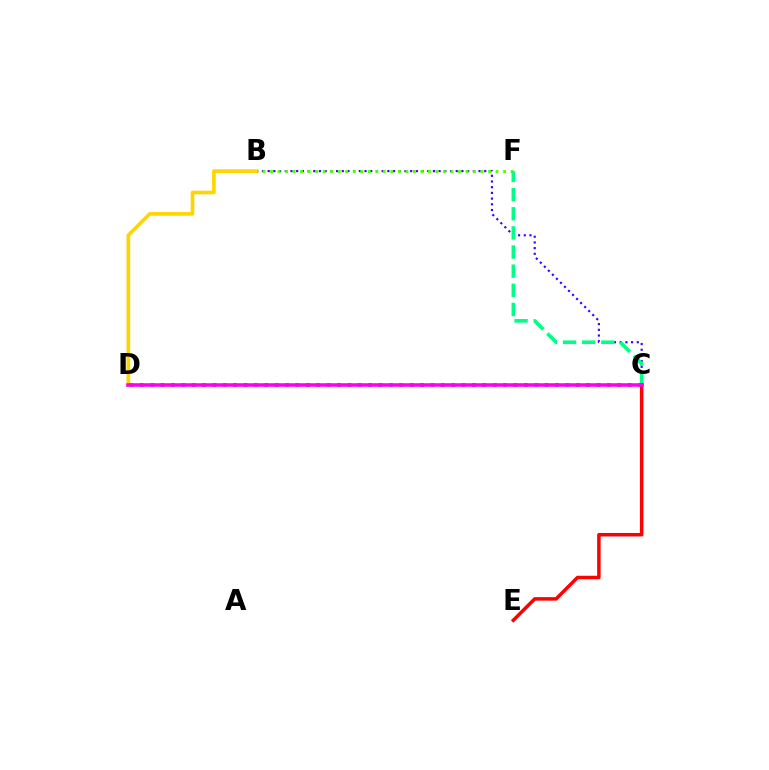{('B', 'C'): [{'color': '#3700ff', 'line_style': 'dotted', 'thickness': 1.55}], ('B', 'D'): [{'color': '#ffd500', 'line_style': 'solid', 'thickness': 2.64}], ('B', 'F'): [{'color': '#4fff00', 'line_style': 'dotted', 'thickness': 2.04}], ('C', 'D'): [{'color': '#009eff', 'line_style': 'dotted', 'thickness': 2.82}, {'color': '#ff00ed', 'line_style': 'solid', 'thickness': 2.55}], ('C', 'F'): [{'color': '#00ff86', 'line_style': 'dashed', 'thickness': 2.6}], ('C', 'E'): [{'color': '#ff0000', 'line_style': 'solid', 'thickness': 2.52}]}